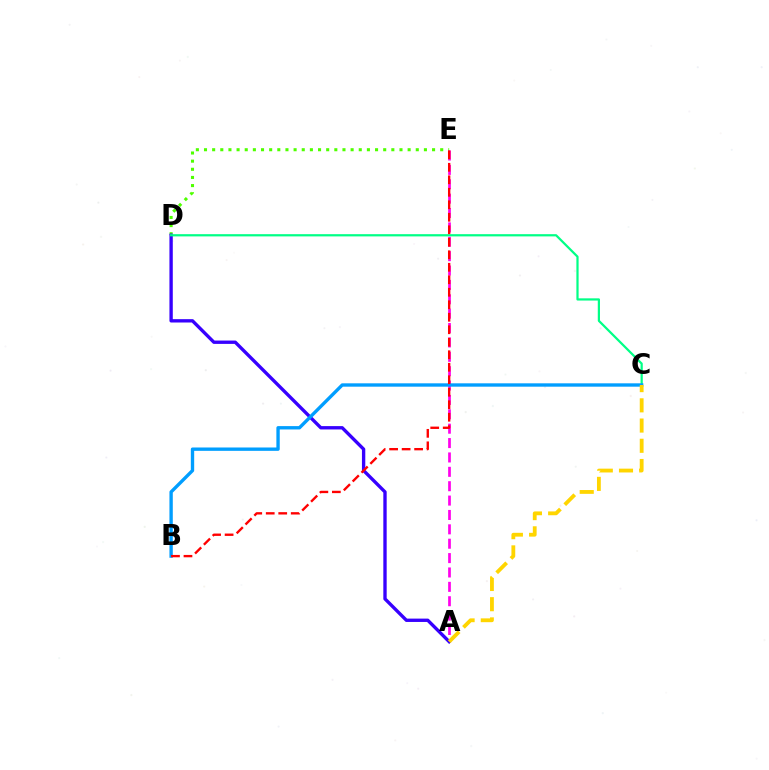{('D', 'E'): [{'color': '#4fff00', 'line_style': 'dotted', 'thickness': 2.21}], ('A', 'E'): [{'color': '#ff00ed', 'line_style': 'dashed', 'thickness': 1.95}], ('A', 'D'): [{'color': '#3700ff', 'line_style': 'solid', 'thickness': 2.41}], ('C', 'D'): [{'color': '#00ff86', 'line_style': 'solid', 'thickness': 1.6}], ('B', 'C'): [{'color': '#009eff', 'line_style': 'solid', 'thickness': 2.42}], ('A', 'C'): [{'color': '#ffd500', 'line_style': 'dashed', 'thickness': 2.75}], ('B', 'E'): [{'color': '#ff0000', 'line_style': 'dashed', 'thickness': 1.7}]}